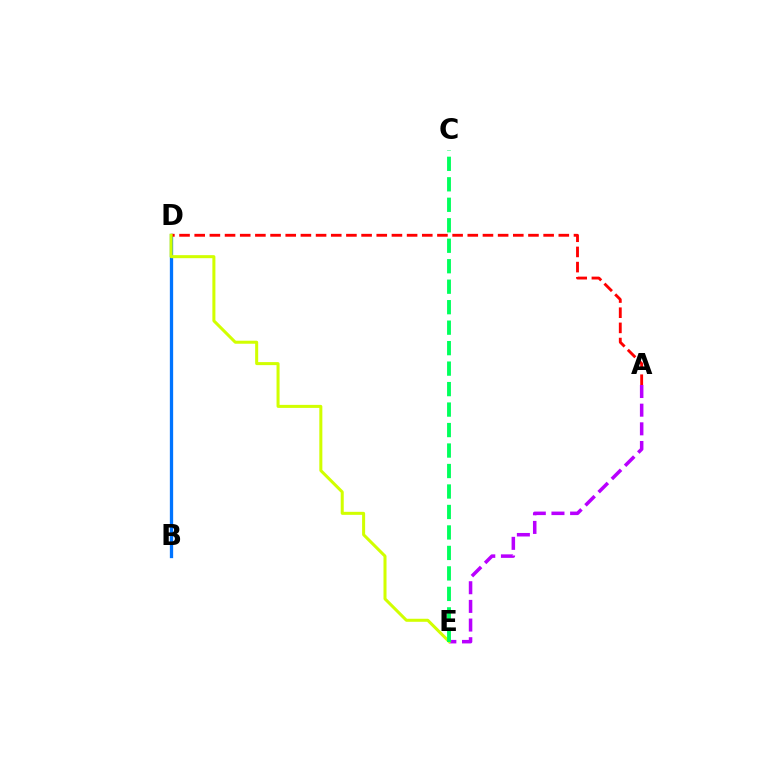{('B', 'D'): [{'color': '#0074ff', 'line_style': 'solid', 'thickness': 2.38}], ('A', 'E'): [{'color': '#b900ff', 'line_style': 'dashed', 'thickness': 2.53}], ('A', 'D'): [{'color': '#ff0000', 'line_style': 'dashed', 'thickness': 2.06}], ('D', 'E'): [{'color': '#d1ff00', 'line_style': 'solid', 'thickness': 2.18}], ('C', 'E'): [{'color': '#00ff5c', 'line_style': 'dashed', 'thickness': 2.78}]}